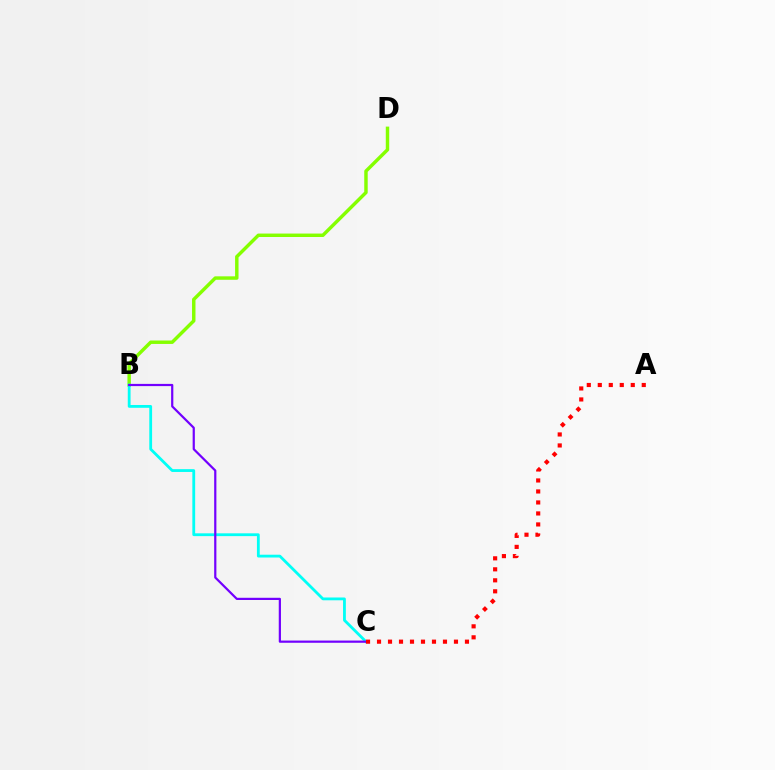{('B', 'D'): [{'color': '#84ff00', 'line_style': 'solid', 'thickness': 2.48}], ('B', 'C'): [{'color': '#00fff6', 'line_style': 'solid', 'thickness': 2.02}, {'color': '#7200ff', 'line_style': 'solid', 'thickness': 1.59}], ('A', 'C'): [{'color': '#ff0000', 'line_style': 'dotted', 'thickness': 2.99}]}